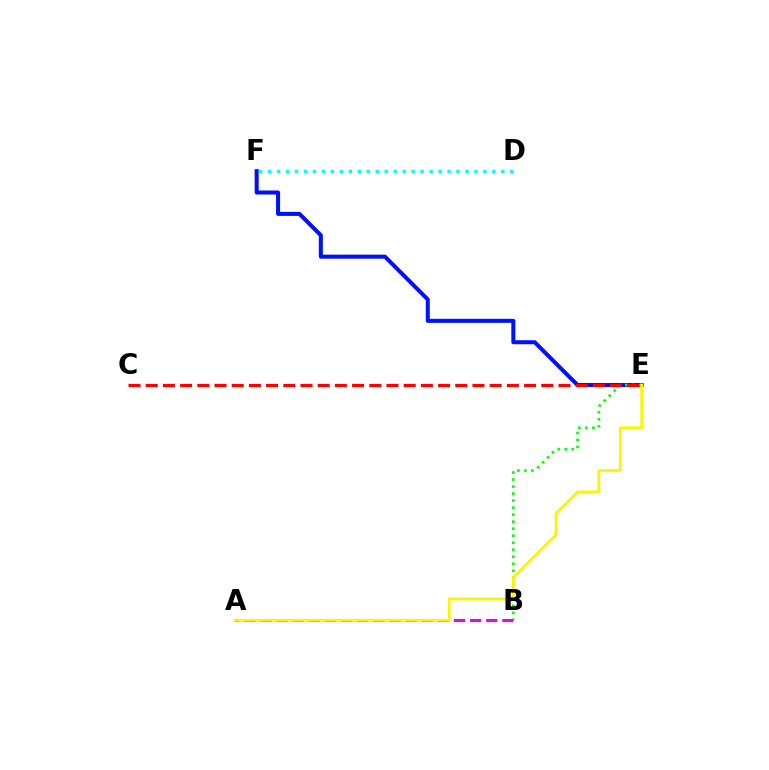{('E', 'F'): [{'color': '#0010ff', 'line_style': 'solid', 'thickness': 2.9}], ('B', 'E'): [{'color': '#08ff00', 'line_style': 'dotted', 'thickness': 1.91}], ('A', 'B'): [{'color': '#ee00ff', 'line_style': 'dashed', 'thickness': 2.19}], ('D', 'F'): [{'color': '#00fff6', 'line_style': 'dotted', 'thickness': 2.44}], ('C', 'E'): [{'color': '#ff0000', 'line_style': 'dashed', 'thickness': 2.34}], ('A', 'E'): [{'color': '#fcf500', 'line_style': 'solid', 'thickness': 2.0}]}